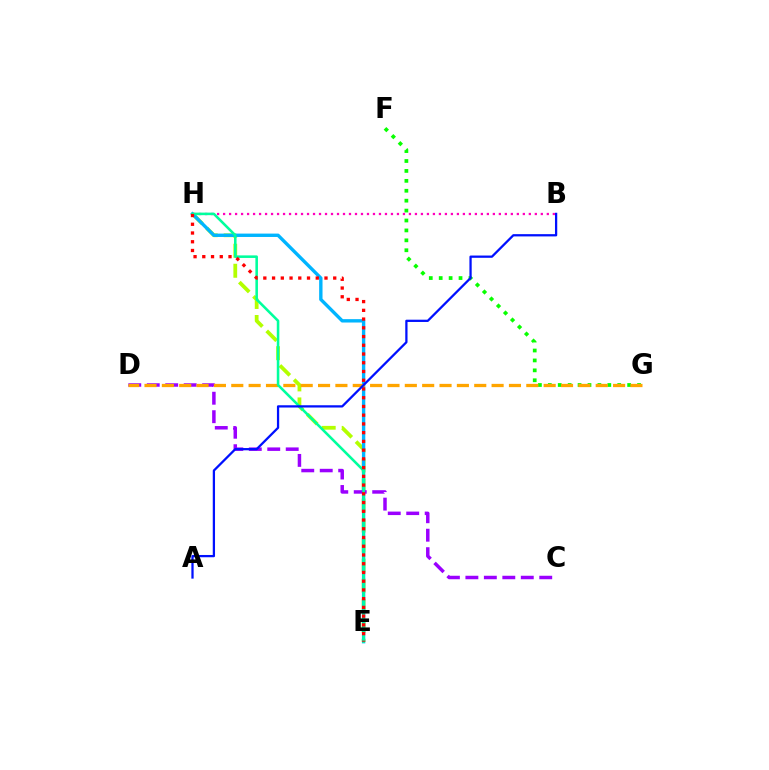{('E', 'H'): [{'color': '#b3ff00', 'line_style': 'dashed', 'thickness': 2.72}, {'color': '#00b5ff', 'line_style': 'solid', 'thickness': 2.43}, {'color': '#00ff9d', 'line_style': 'solid', 'thickness': 1.85}, {'color': '#ff0000', 'line_style': 'dotted', 'thickness': 2.37}], ('B', 'H'): [{'color': '#ff00bd', 'line_style': 'dotted', 'thickness': 1.63}], ('C', 'D'): [{'color': '#9b00ff', 'line_style': 'dashed', 'thickness': 2.51}], ('F', 'G'): [{'color': '#08ff00', 'line_style': 'dotted', 'thickness': 2.69}], ('D', 'G'): [{'color': '#ffa500', 'line_style': 'dashed', 'thickness': 2.36}], ('A', 'B'): [{'color': '#0010ff', 'line_style': 'solid', 'thickness': 1.63}]}